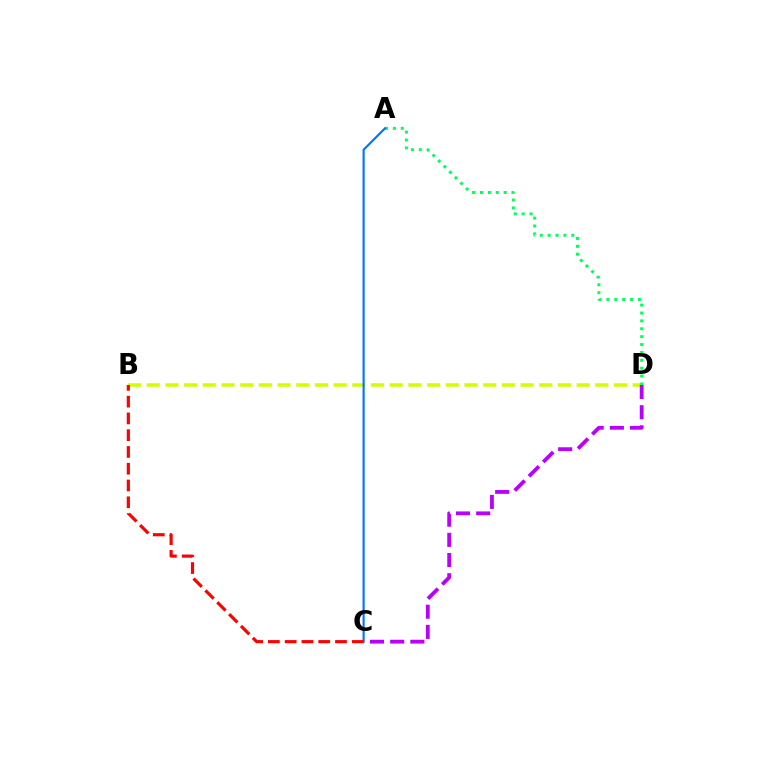{('B', 'D'): [{'color': '#d1ff00', 'line_style': 'dashed', 'thickness': 2.54}], ('A', 'D'): [{'color': '#00ff5c', 'line_style': 'dotted', 'thickness': 2.14}], ('C', 'D'): [{'color': '#b900ff', 'line_style': 'dashed', 'thickness': 2.74}], ('A', 'C'): [{'color': '#0074ff', 'line_style': 'solid', 'thickness': 1.53}], ('B', 'C'): [{'color': '#ff0000', 'line_style': 'dashed', 'thickness': 2.28}]}